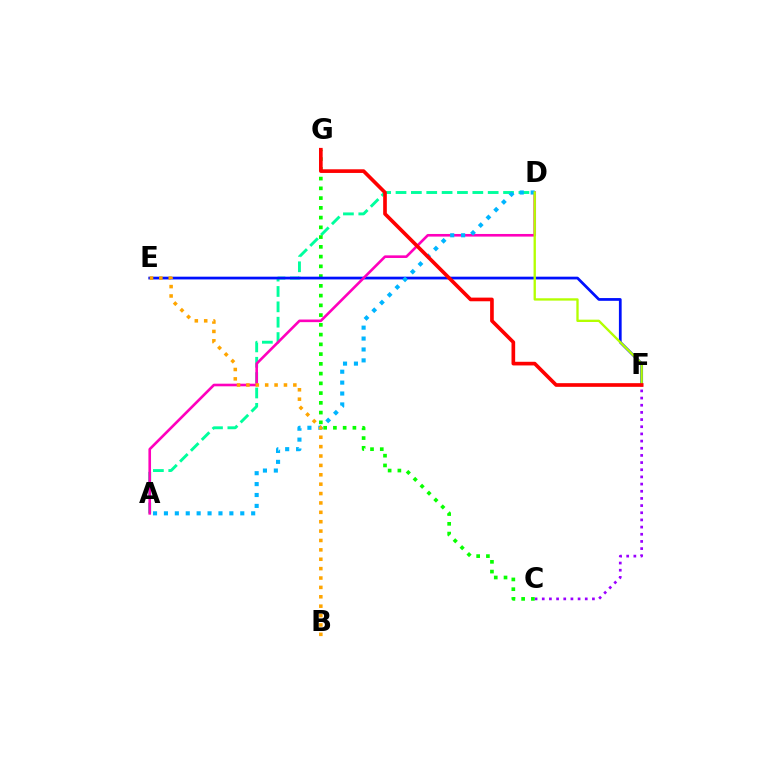{('C', 'F'): [{'color': '#9b00ff', 'line_style': 'dotted', 'thickness': 1.95}], ('A', 'D'): [{'color': '#00ff9d', 'line_style': 'dashed', 'thickness': 2.09}, {'color': '#ff00bd', 'line_style': 'solid', 'thickness': 1.88}, {'color': '#00b5ff', 'line_style': 'dotted', 'thickness': 2.96}], ('C', 'G'): [{'color': '#08ff00', 'line_style': 'dotted', 'thickness': 2.65}], ('E', 'F'): [{'color': '#0010ff', 'line_style': 'solid', 'thickness': 1.98}], ('D', 'F'): [{'color': '#b3ff00', 'line_style': 'solid', 'thickness': 1.68}], ('F', 'G'): [{'color': '#ff0000', 'line_style': 'solid', 'thickness': 2.64}], ('B', 'E'): [{'color': '#ffa500', 'line_style': 'dotted', 'thickness': 2.55}]}